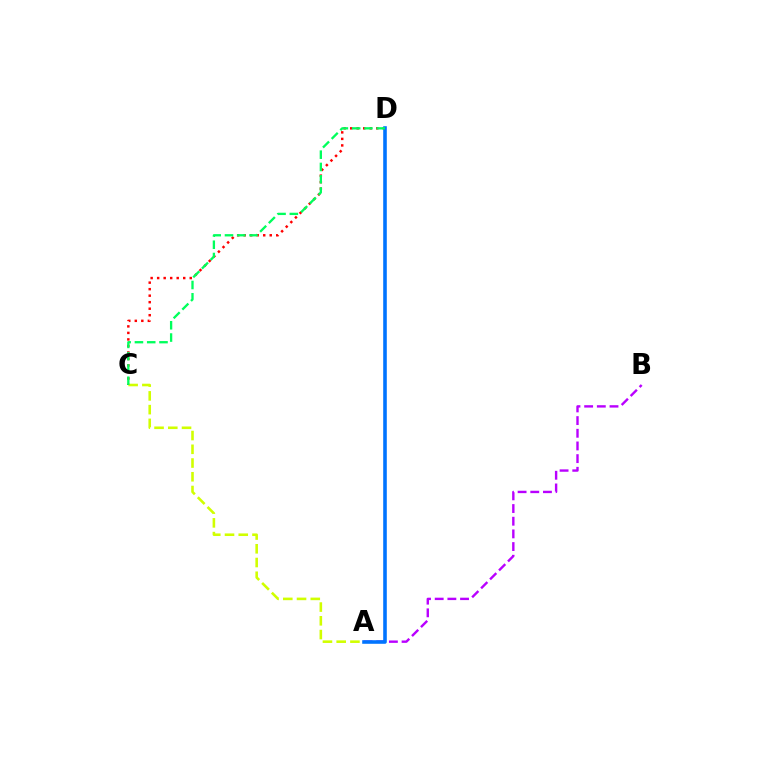{('A', 'B'): [{'color': '#b900ff', 'line_style': 'dashed', 'thickness': 1.72}], ('C', 'D'): [{'color': '#ff0000', 'line_style': 'dotted', 'thickness': 1.77}, {'color': '#00ff5c', 'line_style': 'dashed', 'thickness': 1.67}], ('A', 'C'): [{'color': '#d1ff00', 'line_style': 'dashed', 'thickness': 1.87}], ('A', 'D'): [{'color': '#0074ff', 'line_style': 'solid', 'thickness': 2.58}]}